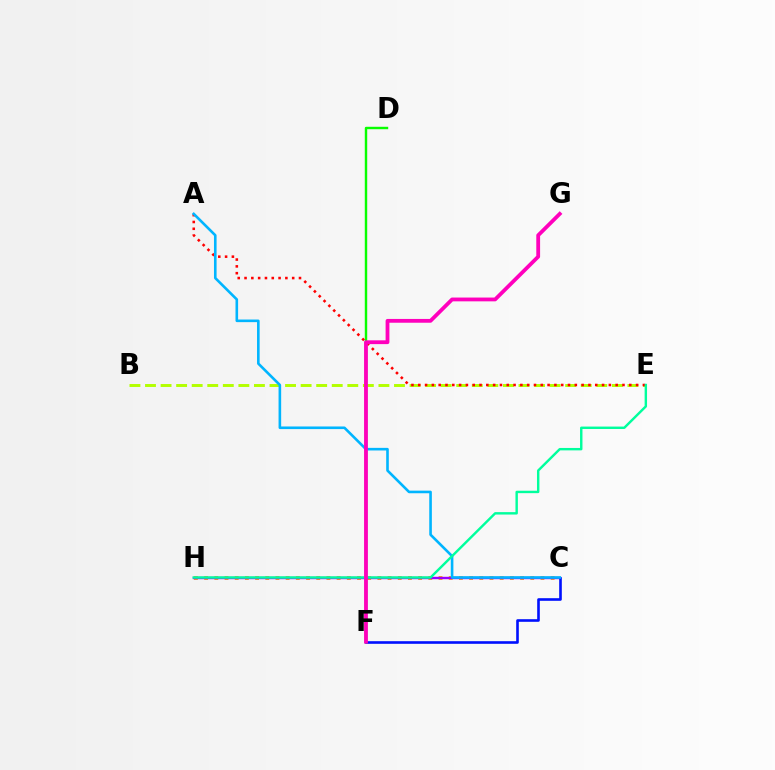{('B', 'E'): [{'color': '#b3ff00', 'line_style': 'dashed', 'thickness': 2.11}], ('C', 'H'): [{'color': '#ffa500', 'line_style': 'dotted', 'thickness': 2.77}, {'color': '#9b00ff', 'line_style': 'solid', 'thickness': 1.73}], ('C', 'F'): [{'color': '#0010ff', 'line_style': 'solid', 'thickness': 1.89}], ('D', 'F'): [{'color': '#08ff00', 'line_style': 'solid', 'thickness': 1.74}], ('A', 'E'): [{'color': '#ff0000', 'line_style': 'dotted', 'thickness': 1.85}], ('A', 'C'): [{'color': '#00b5ff', 'line_style': 'solid', 'thickness': 1.88}], ('E', 'H'): [{'color': '#00ff9d', 'line_style': 'solid', 'thickness': 1.74}], ('F', 'G'): [{'color': '#ff00bd', 'line_style': 'solid', 'thickness': 2.73}]}